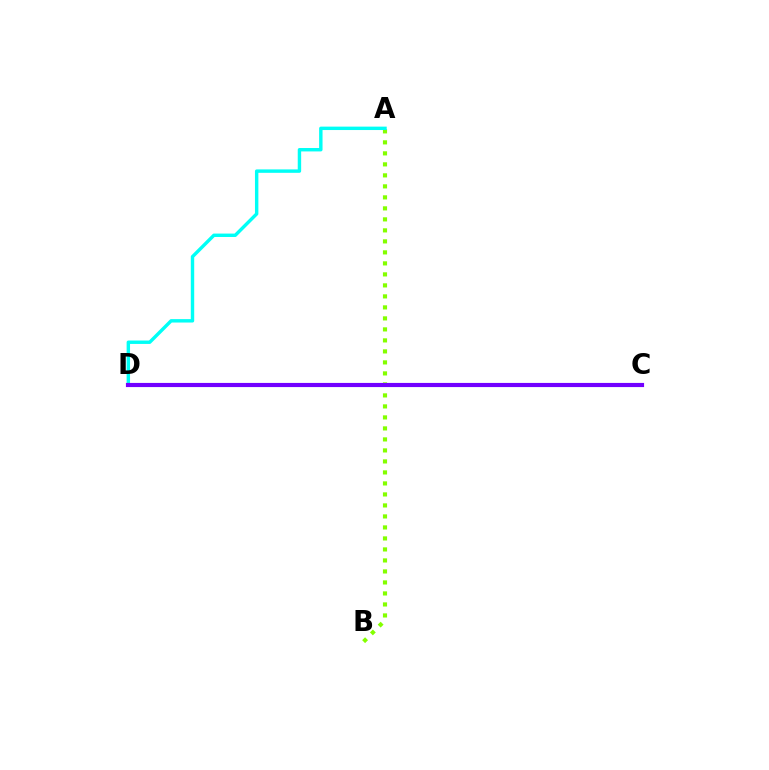{('A', 'B'): [{'color': '#84ff00', 'line_style': 'dotted', 'thickness': 2.99}], ('A', 'D'): [{'color': '#00fff6', 'line_style': 'solid', 'thickness': 2.46}], ('C', 'D'): [{'color': '#ff0000', 'line_style': 'solid', 'thickness': 1.86}, {'color': '#7200ff', 'line_style': 'solid', 'thickness': 2.99}]}